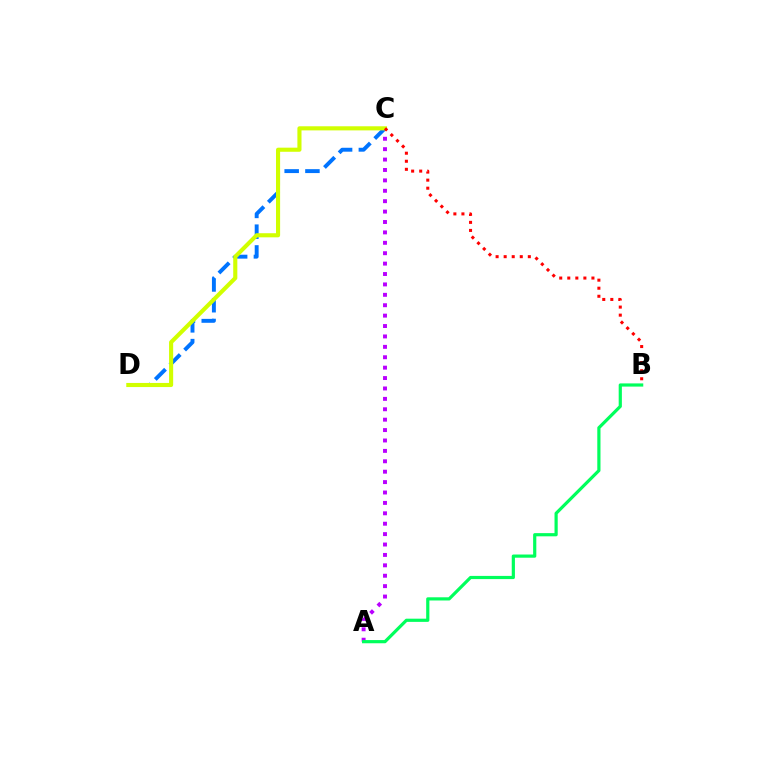{('A', 'C'): [{'color': '#b900ff', 'line_style': 'dotted', 'thickness': 2.83}], ('C', 'D'): [{'color': '#0074ff', 'line_style': 'dashed', 'thickness': 2.82}, {'color': '#d1ff00', 'line_style': 'solid', 'thickness': 2.96}], ('B', 'C'): [{'color': '#ff0000', 'line_style': 'dotted', 'thickness': 2.19}], ('A', 'B'): [{'color': '#00ff5c', 'line_style': 'solid', 'thickness': 2.3}]}